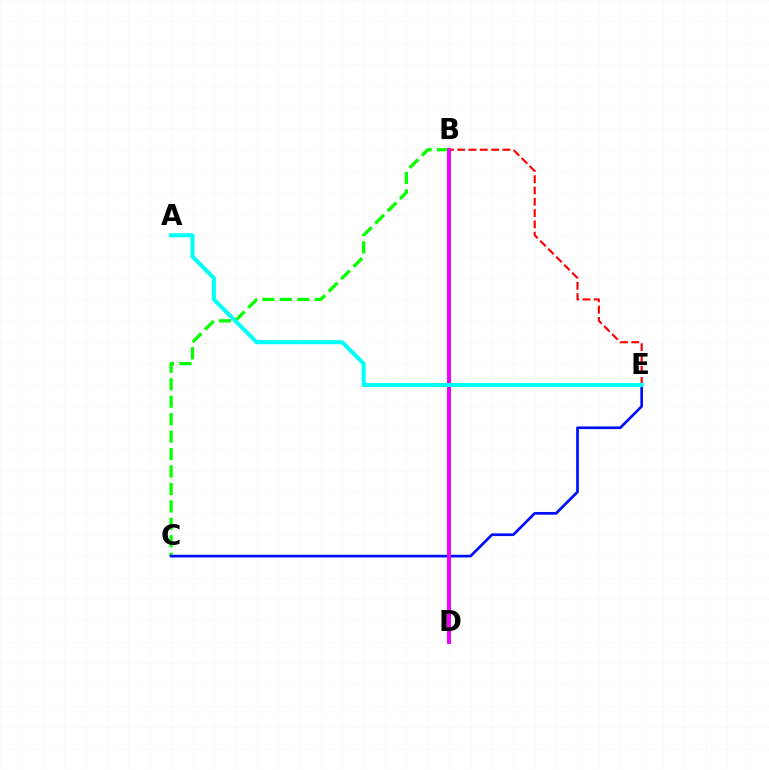{('B', 'C'): [{'color': '#08ff00', 'line_style': 'dashed', 'thickness': 2.37}], ('B', 'D'): [{'color': '#fcf500', 'line_style': 'solid', 'thickness': 2.95}, {'color': '#ee00ff', 'line_style': 'solid', 'thickness': 2.82}], ('B', 'E'): [{'color': '#ff0000', 'line_style': 'dashed', 'thickness': 1.54}], ('C', 'E'): [{'color': '#0010ff', 'line_style': 'solid', 'thickness': 1.94}], ('A', 'E'): [{'color': '#00fff6', 'line_style': 'solid', 'thickness': 2.92}]}